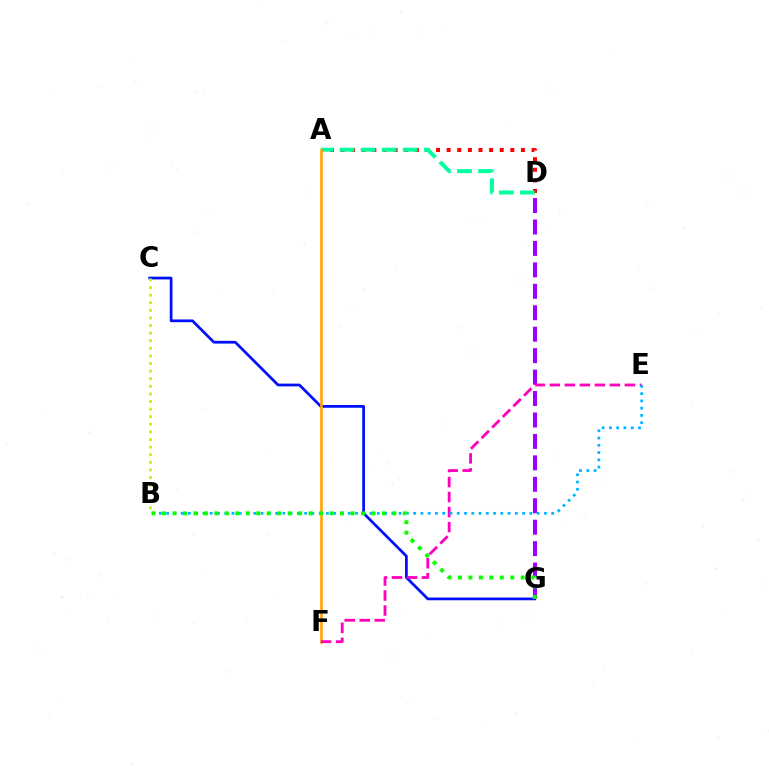{('C', 'G'): [{'color': '#0010ff', 'line_style': 'solid', 'thickness': 1.98}], ('A', 'D'): [{'color': '#ff0000', 'line_style': 'dotted', 'thickness': 2.88}, {'color': '#00ff9d', 'line_style': 'dashed', 'thickness': 2.86}], ('D', 'G'): [{'color': '#9b00ff', 'line_style': 'dashed', 'thickness': 2.91}], ('A', 'F'): [{'color': '#ffa500', 'line_style': 'solid', 'thickness': 1.89}], ('E', 'F'): [{'color': '#ff00bd', 'line_style': 'dashed', 'thickness': 2.04}], ('B', 'E'): [{'color': '#00b5ff', 'line_style': 'dotted', 'thickness': 1.97}], ('B', 'C'): [{'color': '#b3ff00', 'line_style': 'dotted', 'thickness': 2.06}], ('B', 'G'): [{'color': '#08ff00', 'line_style': 'dotted', 'thickness': 2.84}]}